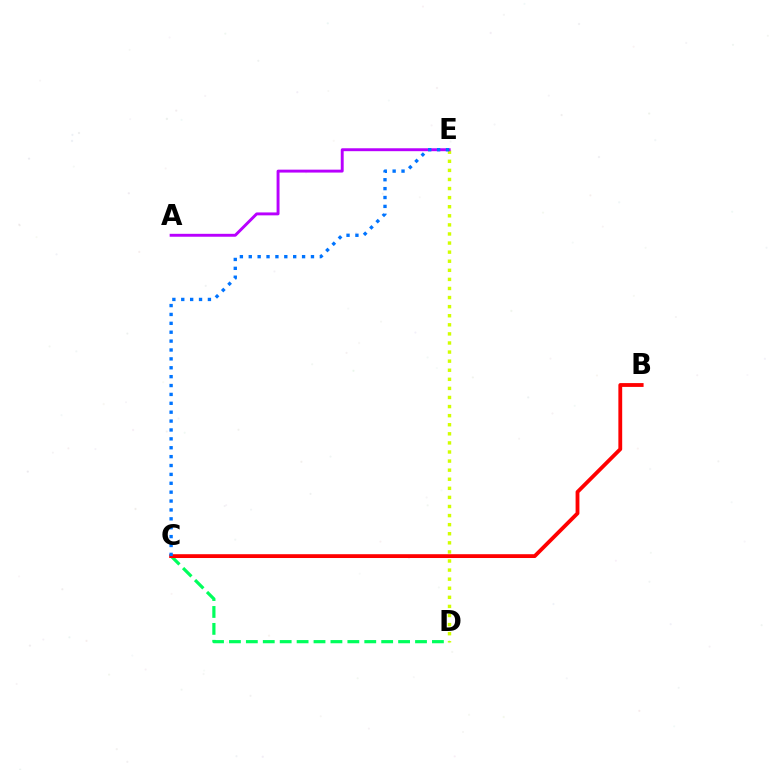{('D', 'E'): [{'color': '#d1ff00', 'line_style': 'dotted', 'thickness': 2.47}], ('C', 'D'): [{'color': '#00ff5c', 'line_style': 'dashed', 'thickness': 2.3}], ('B', 'C'): [{'color': '#ff0000', 'line_style': 'solid', 'thickness': 2.75}], ('A', 'E'): [{'color': '#b900ff', 'line_style': 'solid', 'thickness': 2.1}], ('C', 'E'): [{'color': '#0074ff', 'line_style': 'dotted', 'thickness': 2.41}]}